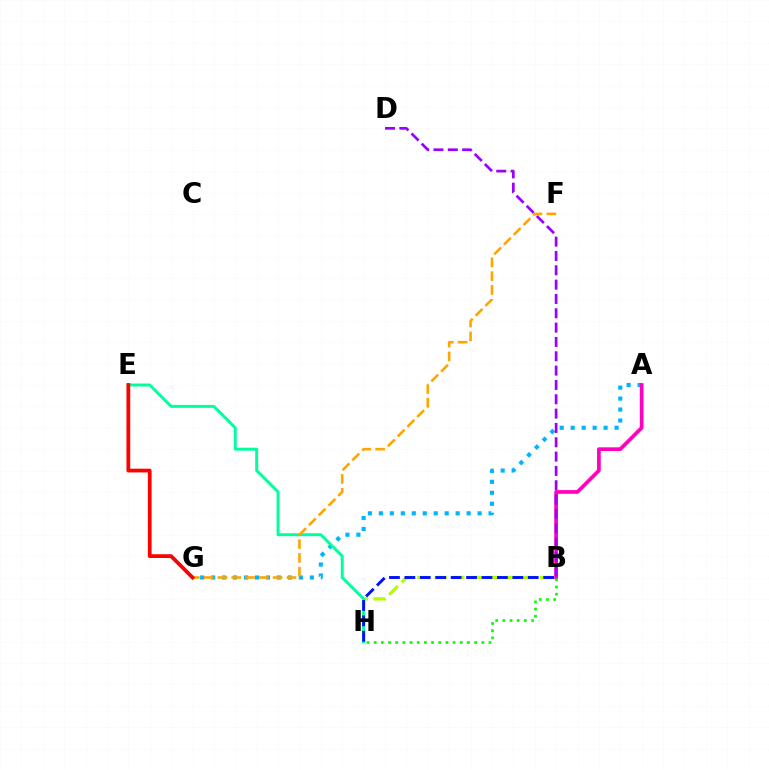{('A', 'G'): [{'color': '#00b5ff', 'line_style': 'dotted', 'thickness': 2.98}], ('A', 'B'): [{'color': '#ff00bd', 'line_style': 'solid', 'thickness': 2.67}], ('B', 'H'): [{'color': '#b3ff00', 'line_style': 'dashed', 'thickness': 2.38}, {'color': '#08ff00', 'line_style': 'dotted', 'thickness': 1.95}, {'color': '#0010ff', 'line_style': 'dashed', 'thickness': 2.09}], ('E', 'H'): [{'color': '#00ff9d', 'line_style': 'solid', 'thickness': 2.13}], ('B', 'D'): [{'color': '#9b00ff', 'line_style': 'dashed', 'thickness': 1.95}], ('F', 'G'): [{'color': '#ffa500', 'line_style': 'dashed', 'thickness': 1.88}], ('E', 'G'): [{'color': '#ff0000', 'line_style': 'solid', 'thickness': 2.7}]}